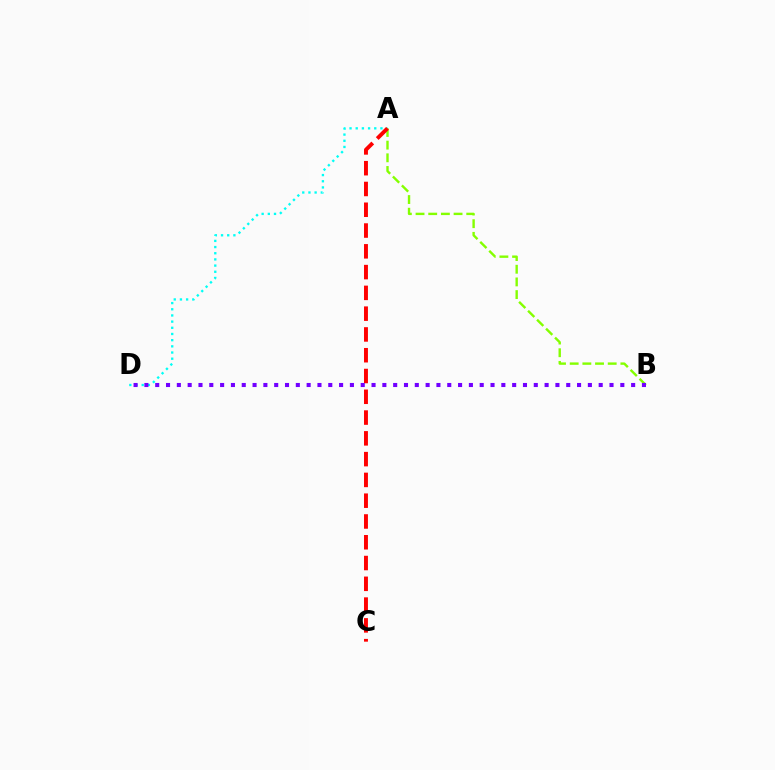{('A', 'D'): [{'color': '#00fff6', 'line_style': 'dotted', 'thickness': 1.68}], ('A', 'B'): [{'color': '#84ff00', 'line_style': 'dashed', 'thickness': 1.72}], ('A', 'C'): [{'color': '#ff0000', 'line_style': 'dashed', 'thickness': 2.82}], ('B', 'D'): [{'color': '#7200ff', 'line_style': 'dotted', 'thickness': 2.94}]}